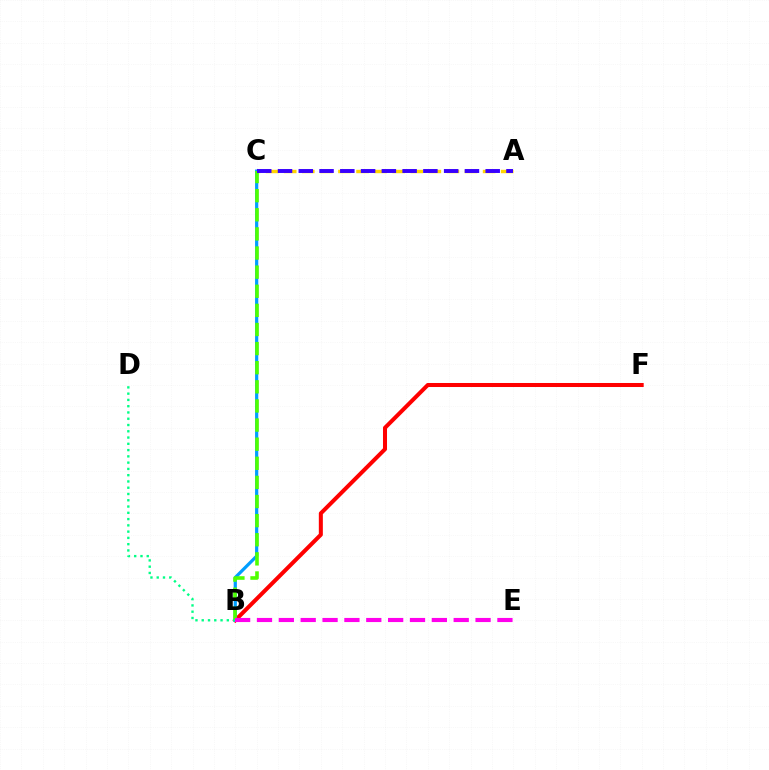{('B', 'F'): [{'color': '#ff0000', 'line_style': 'solid', 'thickness': 2.9}], ('A', 'C'): [{'color': '#ffd500', 'line_style': 'dashed', 'thickness': 2.46}, {'color': '#3700ff', 'line_style': 'dashed', 'thickness': 2.82}], ('B', 'C'): [{'color': '#009eff', 'line_style': 'solid', 'thickness': 2.32}, {'color': '#4fff00', 'line_style': 'dashed', 'thickness': 2.6}], ('B', 'D'): [{'color': '#00ff86', 'line_style': 'dotted', 'thickness': 1.7}], ('B', 'E'): [{'color': '#ff00ed', 'line_style': 'dashed', 'thickness': 2.97}]}